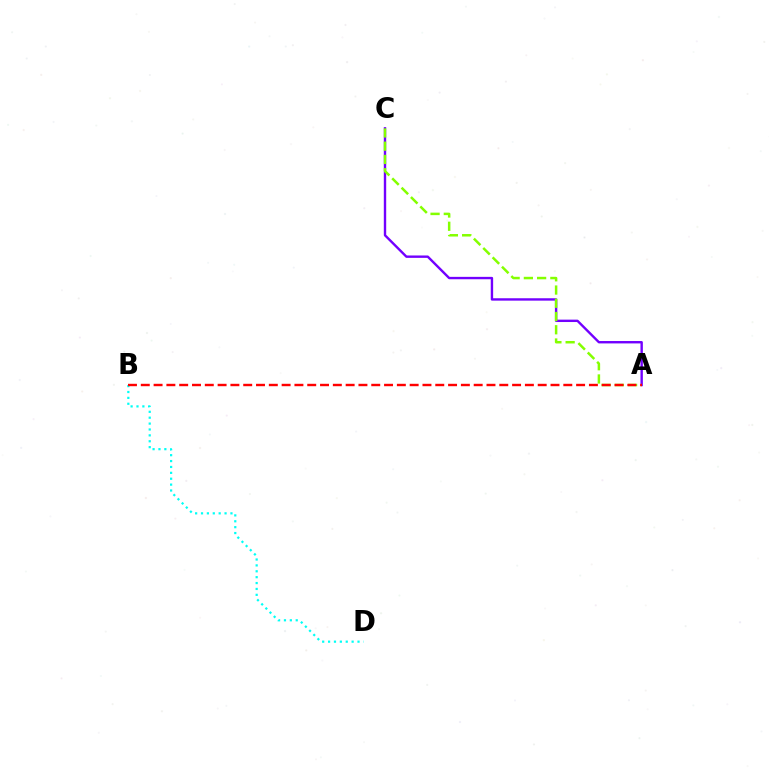{('A', 'C'): [{'color': '#7200ff', 'line_style': 'solid', 'thickness': 1.72}, {'color': '#84ff00', 'line_style': 'dashed', 'thickness': 1.8}], ('B', 'D'): [{'color': '#00fff6', 'line_style': 'dotted', 'thickness': 1.6}], ('A', 'B'): [{'color': '#ff0000', 'line_style': 'dashed', 'thickness': 1.74}]}